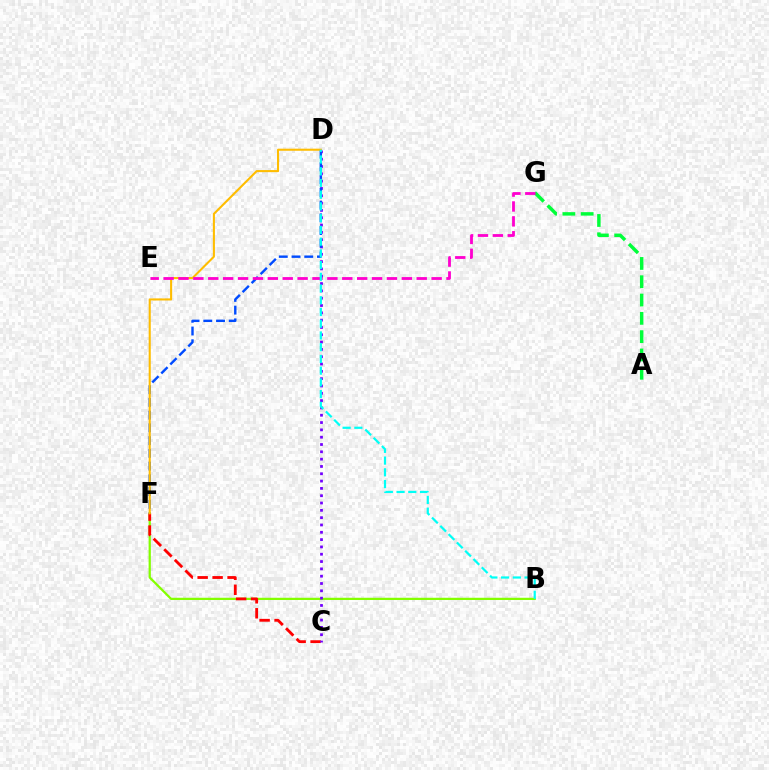{('B', 'F'): [{'color': '#84ff00', 'line_style': 'solid', 'thickness': 1.62}], ('C', 'F'): [{'color': '#ff0000', 'line_style': 'dashed', 'thickness': 2.03}], ('C', 'D'): [{'color': '#7200ff', 'line_style': 'dotted', 'thickness': 1.99}], ('A', 'G'): [{'color': '#00ff39', 'line_style': 'dashed', 'thickness': 2.49}], ('D', 'F'): [{'color': '#004bff', 'line_style': 'dashed', 'thickness': 1.73}, {'color': '#ffbd00', 'line_style': 'solid', 'thickness': 1.5}], ('E', 'G'): [{'color': '#ff00cf', 'line_style': 'dashed', 'thickness': 2.02}], ('B', 'D'): [{'color': '#00fff6', 'line_style': 'dashed', 'thickness': 1.59}]}